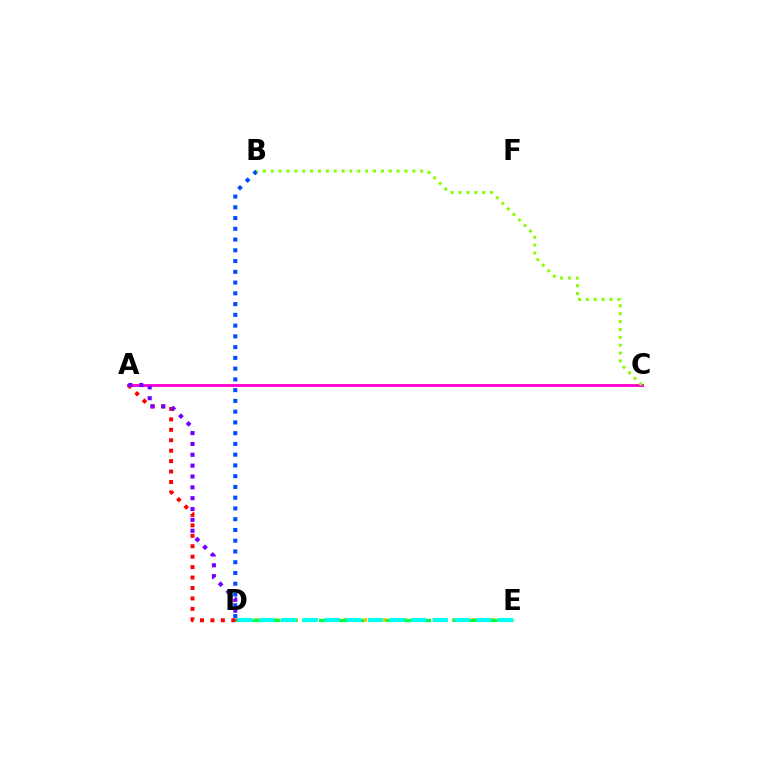{('B', 'D'): [{'color': '#004bff', 'line_style': 'dotted', 'thickness': 2.92}], ('A', 'C'): [{'color': '#ff00cf', 'line_style': 'solid', 'thickness': 2.05}], ('D', 'E'): [{'color': '#ffbd00', 'line_style': 'dotted', 'thickness': 2.68}, {'color': '#00ff39', 'line_style': 'dashed', 'thickness': 2.27}, {'color': '#00fff6', 'line_style': 'dashed', 'thickness': 2.94}], ('A', 'D'): [{'color': '#ff0000', 'line_style': 'dotted', 'thickness': 2.84}, {'color': '#7200ff', 'line_style': 'dotted', 'thickness': 2.95}], ('B', 'C'): [{'color': '#84ff00', 'line_style': 'dotted', 'thickness': 2.14}]}